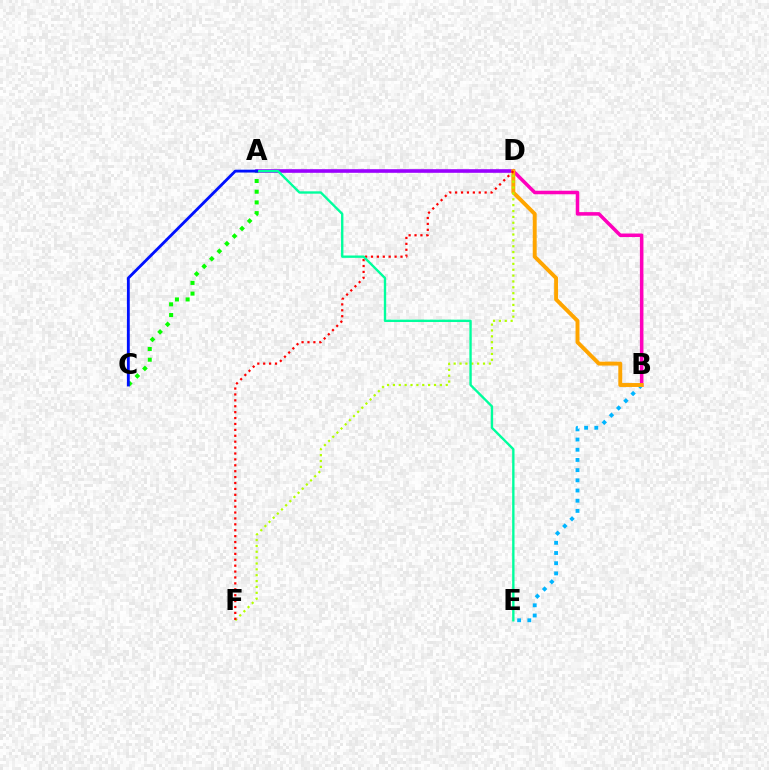{('B', 'D'): [{'color': '#ff00bd', 'line_style': 'solid', 'thickness': 2.54}, {'color': '#ffa500', 'line_style': 'solid', 'thickness': 2.83}], ('A', 'D'): [{'color': '#9b00ff', 'line_style': 'solid', 'thickness': 2.6}], ('B', 'E'): [{'color': '#00b5ff', 'line_style': 'dotted', 'thickness': 2.77}], ('D', 'F'): [{'color': '#b3ff00', 'line_style': 'dotted', 'thickness': 1.59}, {'color': '#ff0000', 'line_style': 'dotted', 'thickness': 1.6}], ('A', 'C'): [{'color': '#08ff00', 'line_style': 'dotted', 'thickness': 2.91}, {'color': '#0010ff', 'line_style': 'solid', 'thickness': 2.05}], ('A', 'E'): [{'color': '#00ff9d', 'line_style': 'solid', 'thickness': 1.7}]}